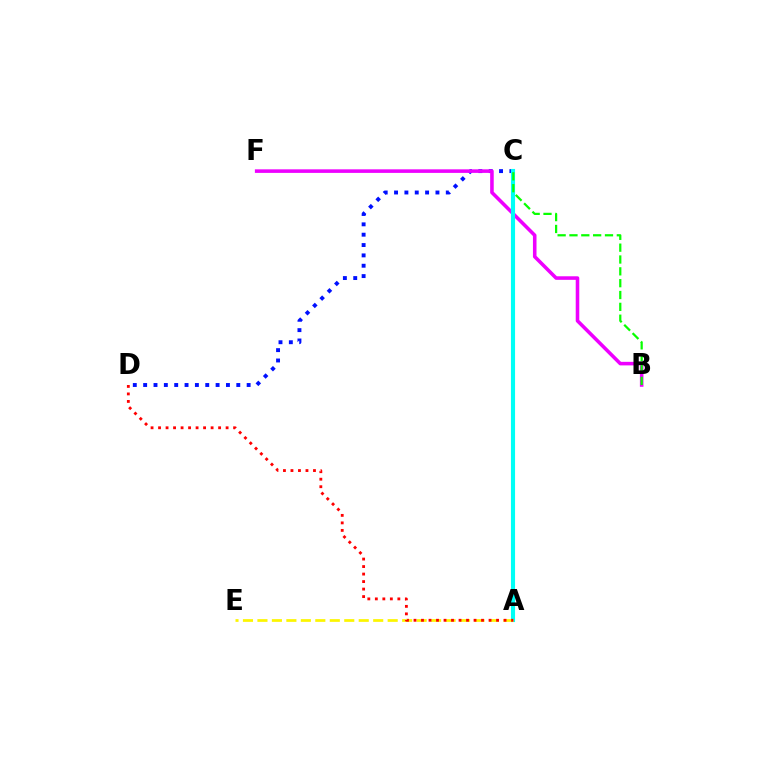{('C', 'D'): [{'color': '#0010ff', 'line_style': 'dotted', 'thickness': 2.81}], ('B', 'F'): [{'color': '#ee00ff', 'line_style': 'solid', 'thickness': 2.56}], ('A', 'C'): [{'color': '#00fff6', 'line_style': 'solid', 'thickness': 2.96}], ('A', 'E'): [{'color': '#fcf500', 'line_style': 'dashed', 'thickness': 1.97}], ('B', 'C'): [{'color': '#08ff00', 'line_style': 'dashed', 'thickness': 1.61}], ('A', 'D'): [{'color': '#ff0000', 'line_style': 'dotted', 'thickness': 2.04}]}